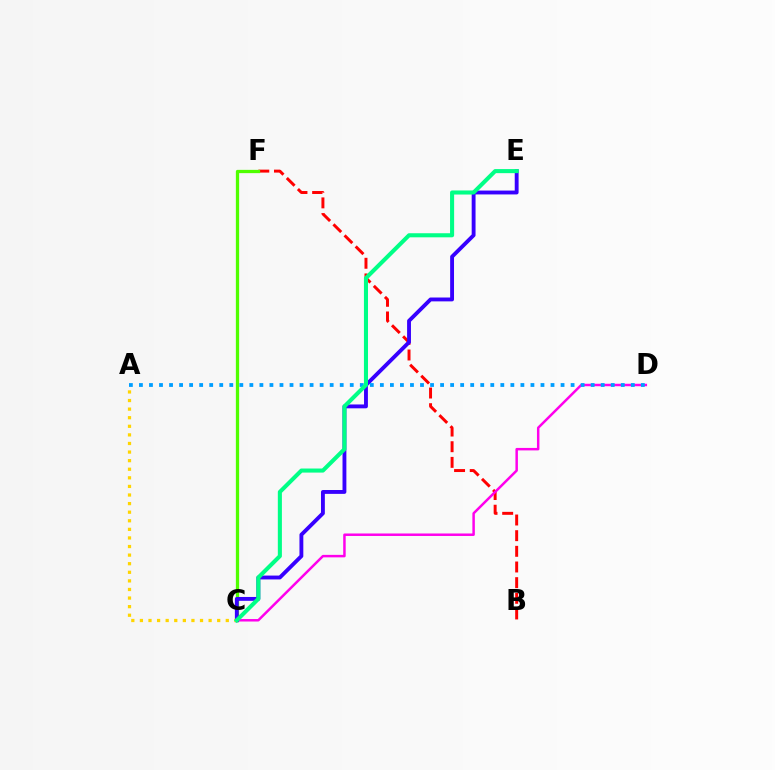{('B', 'F'): [{'color': '#ff0000', 'line_style': 'dashed', 'thickness': 2.13}], ('C', 'F'): [{'color': '#4fff00', 'line_style': 'solid', 'thickness': 2.37}], ('C', 'D'): [{'color': '#ff00ed', 'line_style': 'solid', 'thickness': 1.79}], ('C', 'E'): [{'color': '#3700ff', 'line_style': 'solid', 'thickness': 2.78}, {'color': '#00ff86', 'line_style': 'solid', 'thickness': 2.93}], ('A', 'D'): [{'color': '#009eff', 'line_style': 'dotted', 'thickness': 2.73}], ('A', 'C'): [{'color': '#ffd500', 'line_style': 'dotted', 'thickness': 2.33}]}